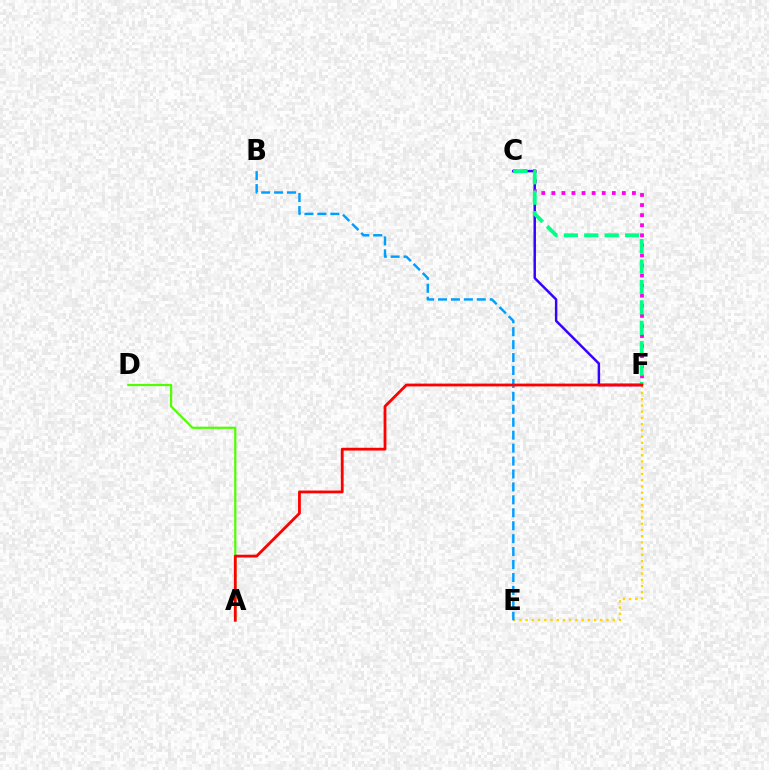{('E', 'F'): [{'color': '#ffd500', 'line_style': 'dotted', 'thickness': 1.69}], ('C', 'F'): [{'color': '#3700ff', 'line_style': 'solid', 'thickness': 1.77}, {'color': '#ff00ed', 'line_style': 'dotted', 'thickness': 2.74}, {'color': '#00ff86', 'line_style': 'dashed', 'thickness': 2.77}], ('B', 'E'): [{'color': '#009eff', 'line_style': 'dashed', 'thickness': 1.76}], ('A', 'D'): [{'color': '#4fff00', 'line_style': 'solid', 'thickness': 1.59}], ('A', 'F'): [{'color': '#ff0000', 'line_style': 'solid', 'thickness': 2.02}]}